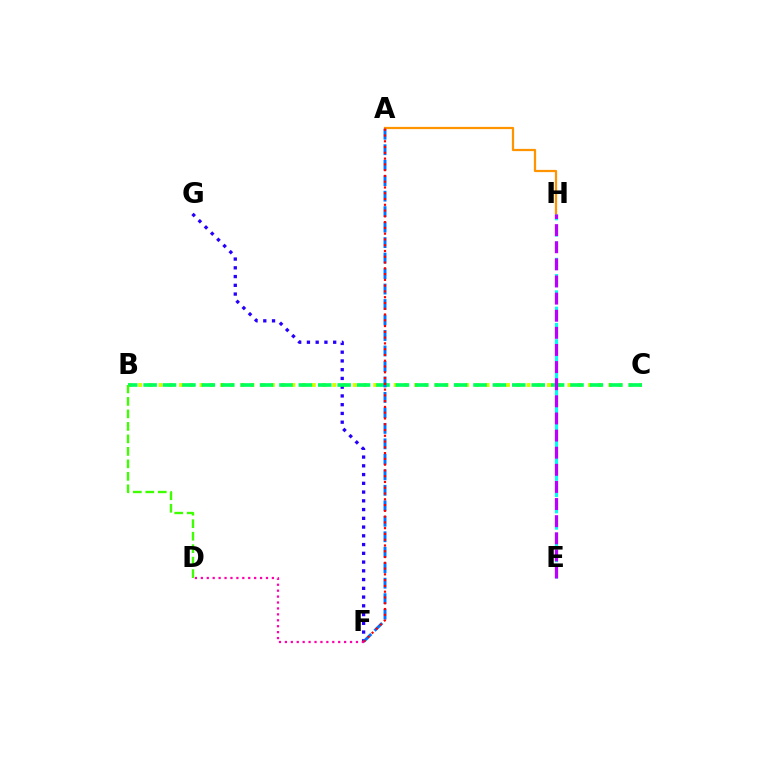{('B', 'C'): [{'color': '#d1ff00', 'line_style': 'dotted', 'thickness': 2.78}, {'color': '#00ff5c', 'line_style': 'dashed', 'thickness': 2.64}], ('F', 'G'): [{'color': '#2500ff', 'line_style': 'dotted', 'thickness': 2.38}], ('A', 'H'): [{'color': '#ff9400', 'line_style': 'solid', 'thickness': 1.61}], ('B', 'D'): [{'color': '#3dff00', 'line_style': 'dashed', 'thickness': 1.7}], ('E', 'H'): [{'color': '#00fff6', 'line_style': 'dashed', 'thickness': 2.21}, {'color': '#b900ff', 'line_style': 'dashed', 'thickness': 2.33}], ('A', 'F'): [{'color': '#0074ff', 'line_style': 'dashed', 'thickness': 2.1}, {'color': '#ff0000', 'line_style': 'dotted', 'thickness': 1.57}], ('D', 'F'): [{'color': '#ff00ac', 'line_style': 'dotted', 'thickness': 1.61}]}